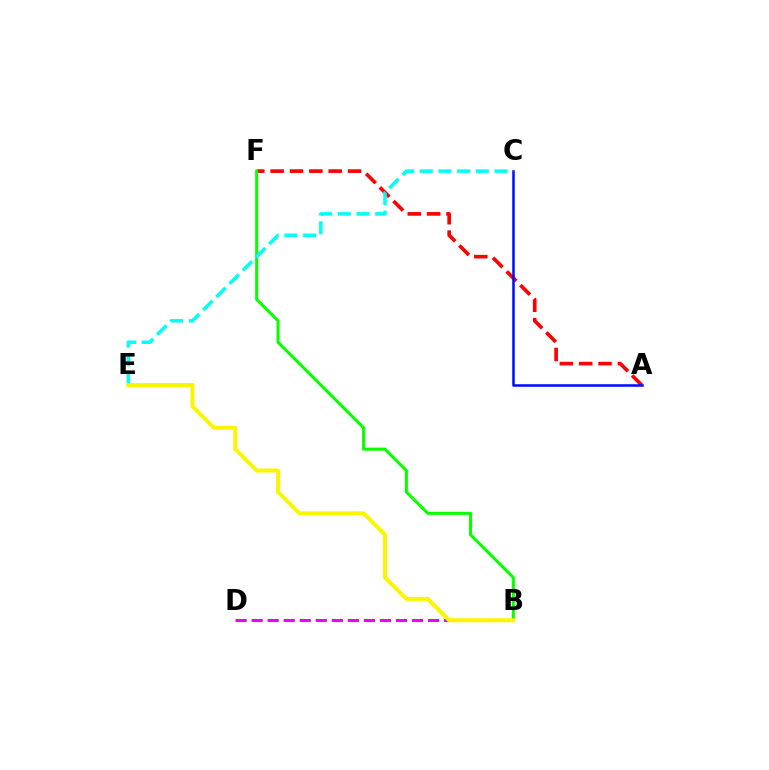{('A', 'F'): [{'color': '#ff0000', 'line_style': 'dashed', 'thickness': 2.63}], ('B', 'F'): [{'color': '#08ff00', 'line_style': 'solid', 'thickness': 2.19}], ('B', 'D'): [{'color': '#ee00ff', 'line_style': 'dashed', 'thickness': 2.18}], ('A', 'C'): [{'color': '#0010ff', 'line_style': 'solid', 'thickness': 1.85}], ('C', 'E'): [{'color': '#00fff6', 'line_style': 'dashed', 'thickness': 2.54}], ('B', 'E'): [{'color': '#fcf500', 'line_style': 'solid', 'thickness': 2.88}]}